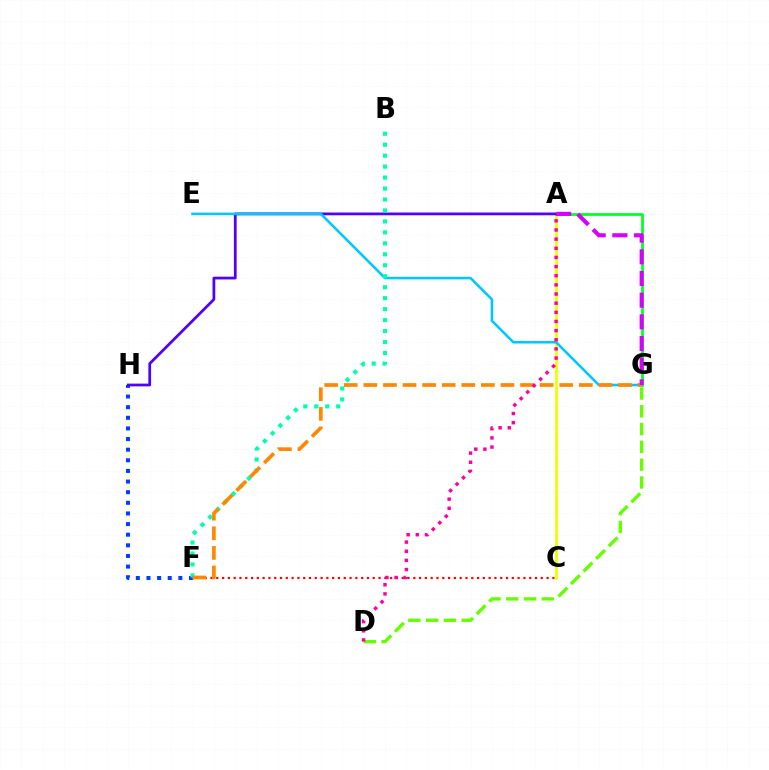{('F', 'H'): [{'color': '#003fff', 'line_style': 'dotted', 'thickness': 2.89}], ('A', 'C'): [{'color': '#eeff00', 'line_style': 'solid', 'thickness': 2.0}], ('C', 'F'): [{'color': '#ff0000', 'line_style': 'dotted', 'thickness': 1.57}], ('D', 'G'): [{'color': '#66ff00', 'line_style': 'dashed', 'thickness': 2.42}], ('A', 'G'): [{'color': '#00ff27', 'line_style': 'solid', 'thickness': 1.96}, {'color': '#d600ff', 'line_style': 'dashed', 'thickness': 2.94}], ('A', 'H'): [{'color': '#4f00ff', 'line_style': 'solid', 'thickness': 1.98}], ('E', 'G'): [{'color': '#00c7ff', 'line_style': 'solid', 'thickness': 1.85}], ('B', 'F'): [{'color': '#00ffaf', 'line_style': 'dotted', 'thickness': 2.98}], ('F', 'G'): [{'color': '#ff8800', 'line_style': 'dashed', 'thickness': 2.66}], ('A', 'D'): [{'color': '#ff00a0', 'line_style': 'dotted', 'thickness': 2.49}]}